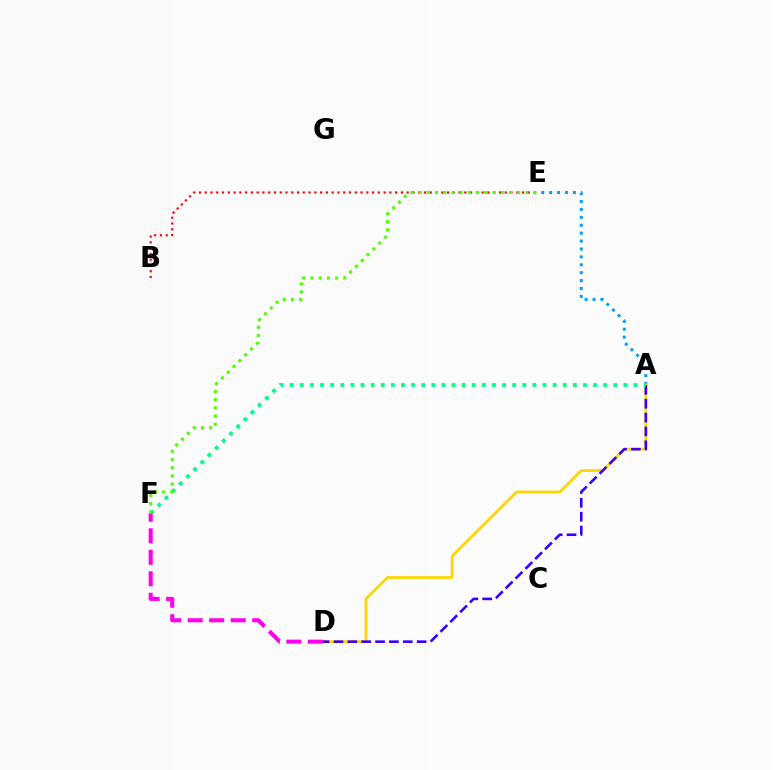{('A', 'E'): [{'color': '#009eff', 'line_style': 'dotted', 'thickness': 2.15}], ('A', 'D'): [{'color': '#ffd500', 'line_style': 'solid', 'thickness': 1.97}, {'color': '#3700ff', 'line_style': 'dashed', 'thickness': 1.88}], ('B', 'E'): [{'color': '#ff0000', 'line_style': 'dotted', 'thickness': 1.57}], ('A', 'F'): [{'color': '#00ff86', 'line_style': 'dotted', 'thickness': 2.75}], ('D', 'F'): [{'color': '#ff00ed', 'line_style': 'dashed', 'thickness': 2.92}], ('E', 'F'): [{'color': '#4fff00', 'line_style': 'dotted', 'thickness': 2.23}]}